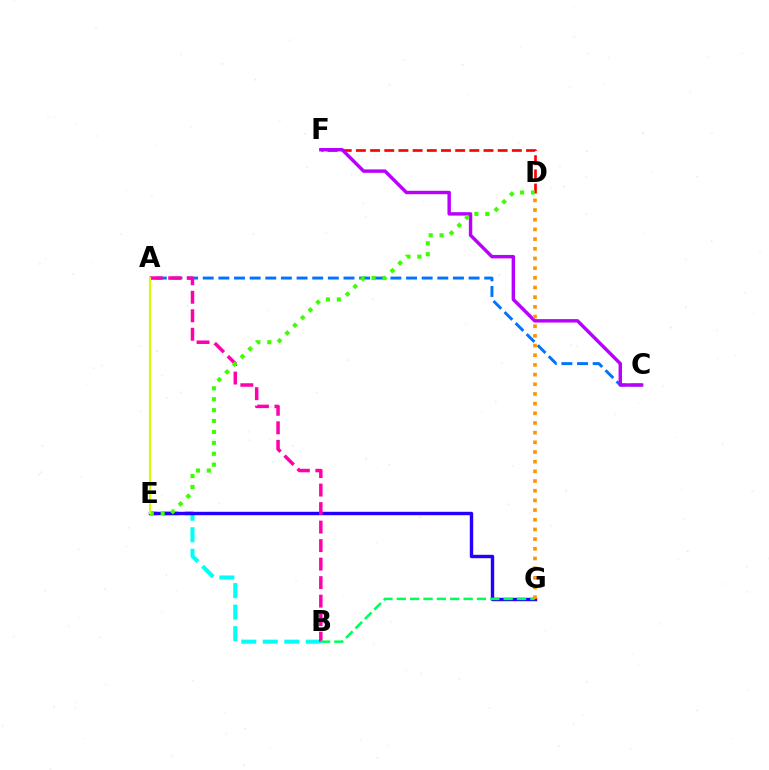{('A', 'C'): [{'color': '#0074ff', 'line_style': 'dashed', 'thickness': 2.12}], ('D', 'F'): [{'color': '#ff0000', 'line_style': 'dashed', 'thickness': 1.93}], ('B', 'E'): [{'color': '#00fff6', 'line_style': 'dashed', 'thickness': 2.92}], ('C', 'F'): [{'color': '#b900ff', 'line_style': 'solid', 'thickness': 2.46}], ('E', 'G'): [{'color': '#2500ff', 'line_style': 'solid', 'thickness': 2.45}], ('A', 'B'): [{'color': '#ff00ac', 'line_style': 'dashed', 'thickness': 2.51}], ('D', 'E'): [{'color': '#3dff00', 'line_style': 'dotted', 'thickness': 2.96}], ('A', 'E'): [{'color': '#d1ff00', 'line_style': 'solid', 'thickness': 1.55}], ('B', 'G'): [{'color': '#00ff5c', 'line_style': 'dashed', 'thickness': 1.81}], ('D', 'G'): [{'color': '#ff9400', 'line_style': 'dotted', 'thickness': 2.63}]}